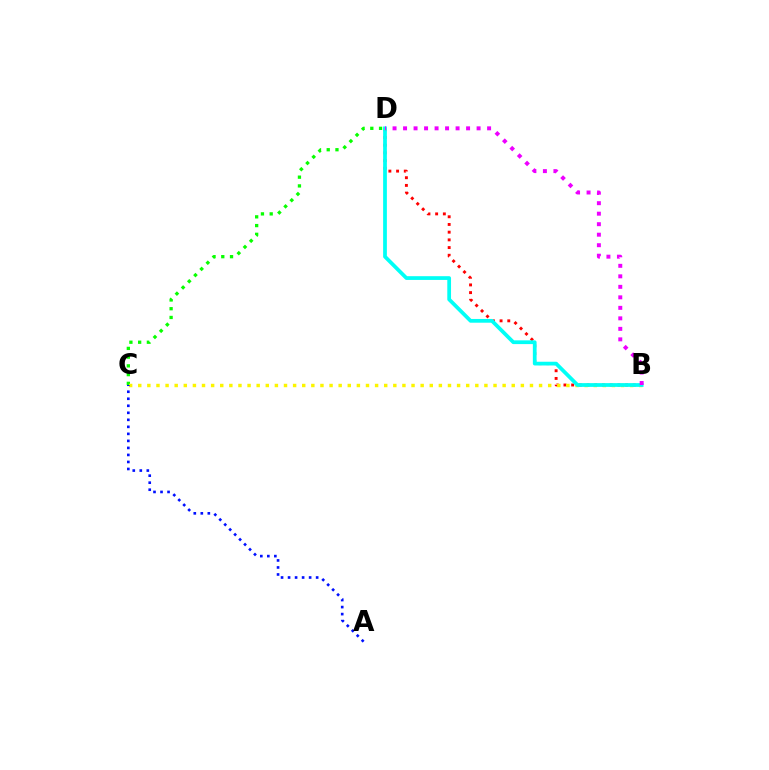{('C', 'D'): [{'color': '#08ff00', 'line_style': 'dotted', 'thickness': 2.37}], ('B', 'D'): [{'color': '#ff0000', 'line_style': 'dotted', 'thickness': 2.09}, {'color': '#00fff6', 'line_style': 'solid', 'thickness': 2.7}, {'color': '#ee00ff', 'line_style': 'dotted', 'thickness': 2.85}], ('B', 'C'): [{'color': '#fcf500', 'line_style': 'dotted', 'thickness': 2.48}], ('A', 'C'): [{'color': '#0010ff', 'line_style': 'dotted', 'thickness': 1.91}]}